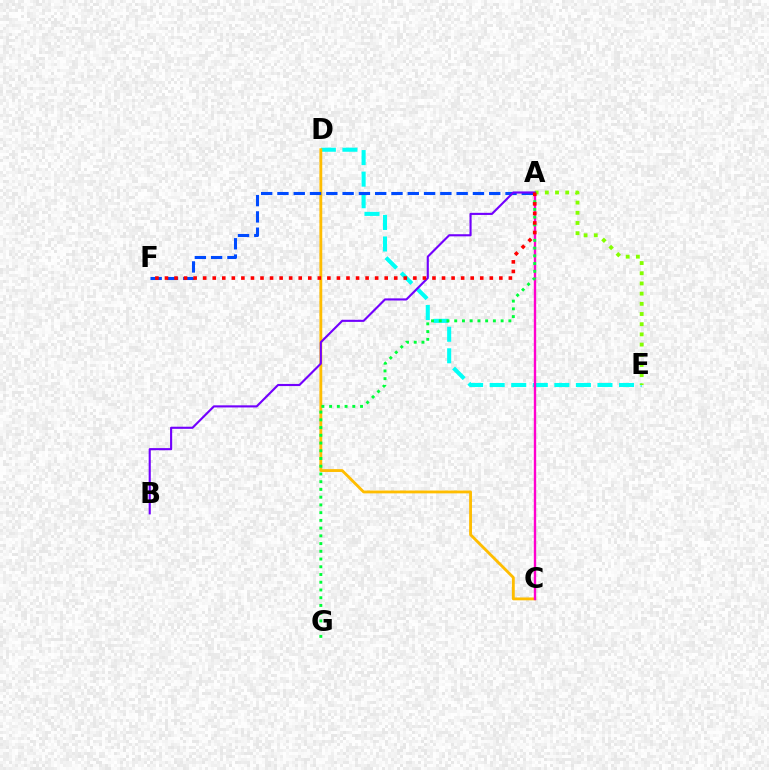{('D', 'E'): [{'color': '#00fff6', 'line_style': 'dashed', 'thickness': 2.93}], ('C', 'D'): [{'color': '#ffbd00', 'line_style': 'solid', 'thickness': 2.04}], ('A', 'C'): [{'color': '#ff00cf', 'line_style': 'solid', 'thickness': 1.71}], ('A', 'E'): [{'color': '#84ff00', 'line_style': 'dotted', 'thickness': 2.77}], ('A', 'F'): [{'color': '#004bff', 'line_style': 'dashed', 'thickness': 2.21}, {'color': '#ff0000', 'line_style': 'dotted', 'thickness': 2.6}], ('A', 'G'): [{'color': '#00ff39', 'line_style': 'dotted', 'thickness': 2.1}], ('A', 'B'): [{'color': '#7200ff', 'line_style': 'solid', 'thickness': 1.53}]}